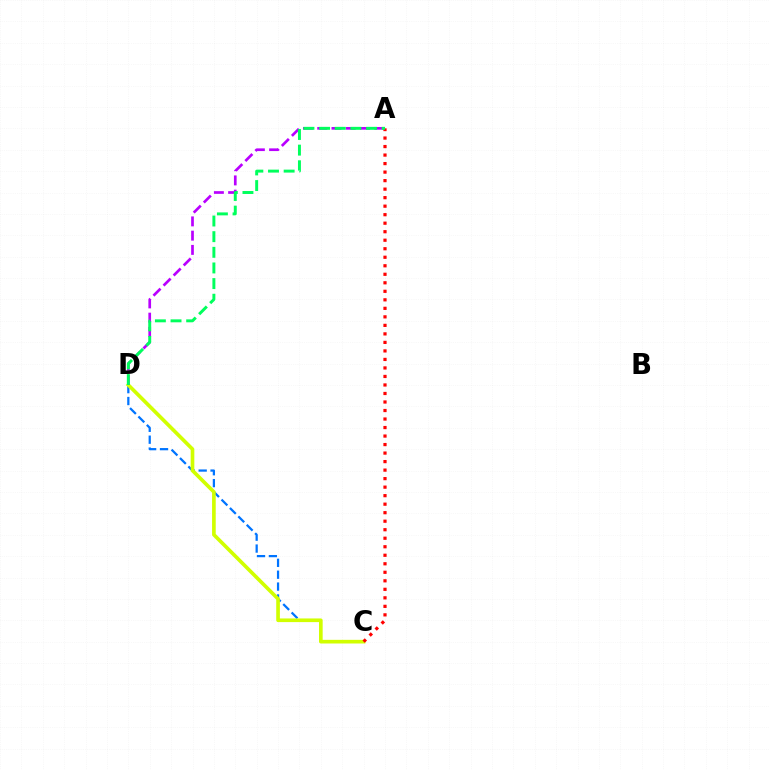{('C', 'D'): [{'color': '#0074ff', 'line_style': 'dashed', 'thickness': 1.61}, {'color': '#d1ff00', 'line_style': 'solid', 'thickness': 2.63}], ('A', 'D'): [{'color': '#b900ff', 'line_style': 'dashed', 'thickness': 1.94}, {'color': '#00ff5c', 'line_style': 'dashed', 'thickness': 2.13}], ('A', 'C'): [{'color': '#ff0000', 'line_style': 'dotted', 'thickness': 2.31}]}